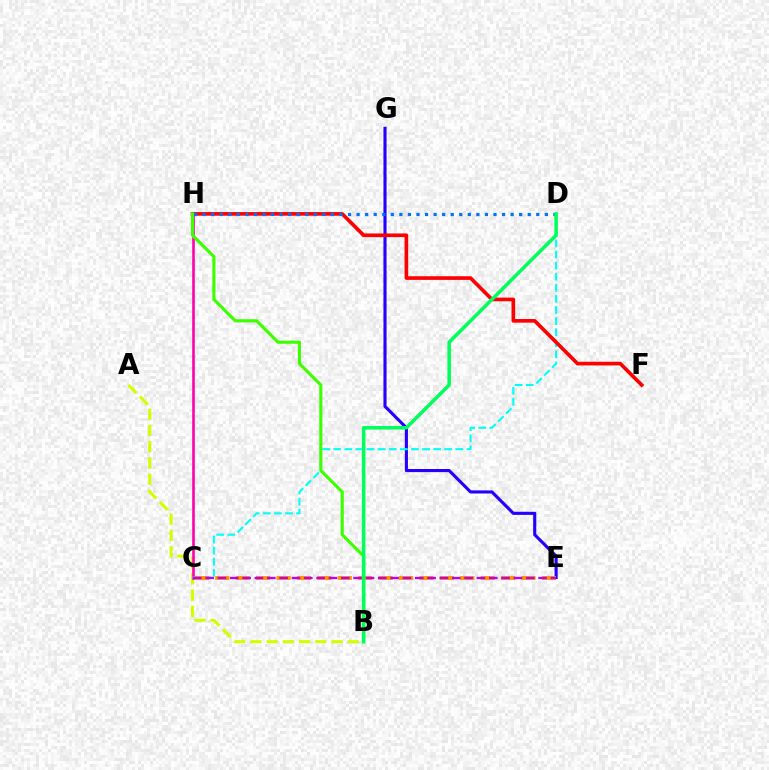{('A', 'B'): [{'color': '#d1ff00', 'line_style': 'dashed', 'thickness': 2.21}], ('C', 'H'): [{'color': '#ff00ac', 'line_style': 'solid', 'thickness': 1.88}], ('E', 'G'): [{'color': '#2500ff', 'line_style': 'solid', 'thickness': 2.24}], ('C', 'D'): [{'color': '#00fff6', 'line_style': 'dashed', 'thickness': 1.51}], ('C', 'E'): [{'color': '#ff9400', 'line_style': 'dashed', 'thickness': 2.77}, {'color': '#b900ff', 'line_style': 'dashed', 'thickness': 1.68}], ('F', 'H'): [{'color': '#ff0000', 'line_style': 'solid', 'thickness': 2.63}], ('D', 'H'): [{'color': '#0074ff', 'line_style': 'dotted', 'thickness': 2.32}], ('B', 'H'): [{'color': '#3dff00', 'line_style': 'solid', 'thickness': 2.25}], ('B', 'D'): [{'color': '#00ff5c', 'line_style': 'solid', 'thickness': 2.54}]}